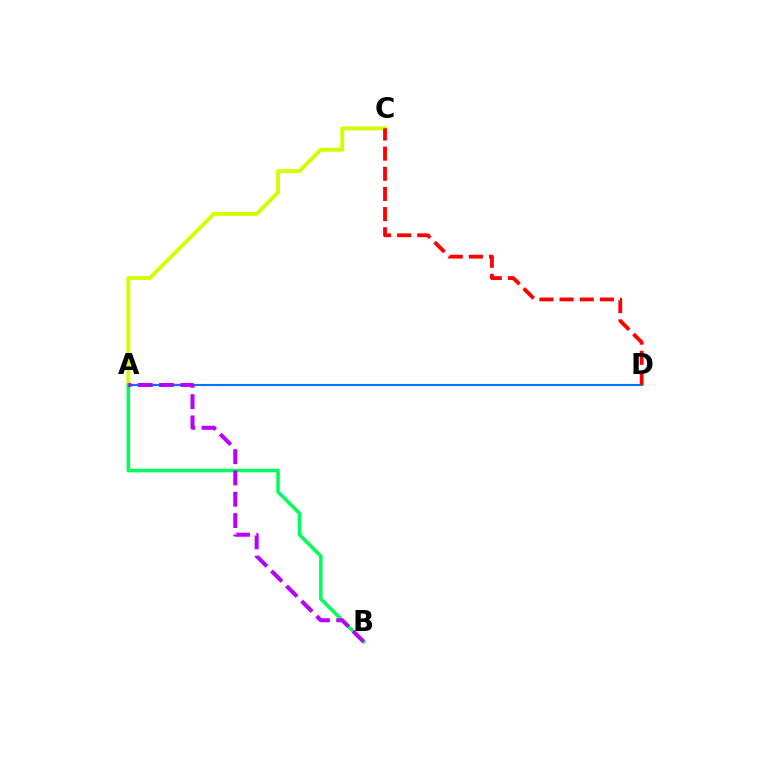{('A', 'D'): [{'color': '#0074ff', 'line_style': 'solid', 'thickness': 1.53}], ('A', 'C'): [{'color': '#d1ff00', 'line_style': 'solid', 'thickness': 2.83}], ('C', 'D'): [{'color': '#ff0000', 'line_style': 'dashed', 'thickness': 2.74}], ('A', 'B'): [{'color': '#00ff5c', 'line_style': 'solid', 'thickness': 2.53}, {'color': '#b900ff', 'line_style': 'dashed', 'thickness': 2.9}]}